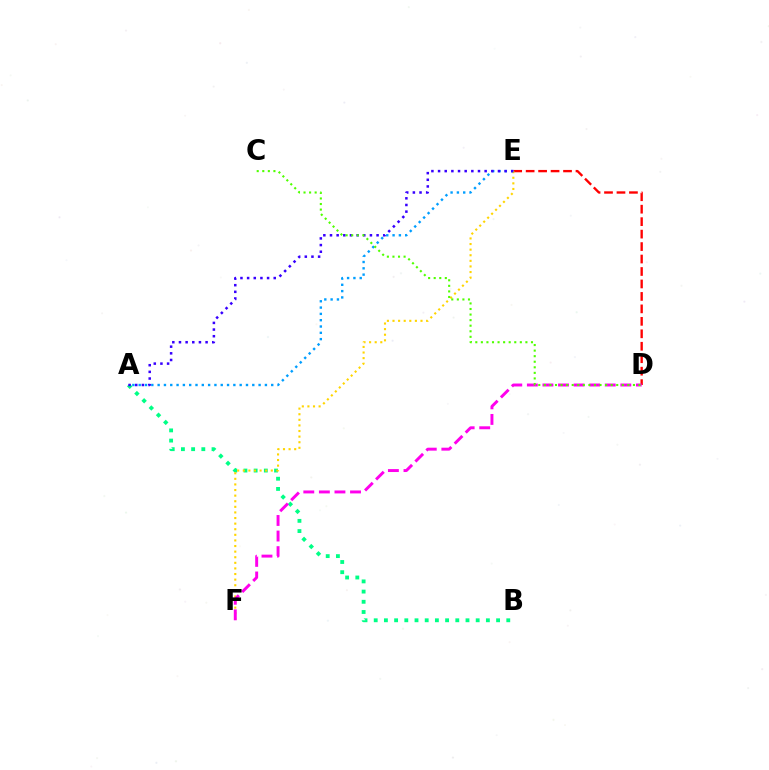{('D', 'E'): [{'color': '#ff0000', 'line_style': 'dashed', 'thickness': 1.69}], ('A', 'B'): [{'color': '#00ff86', 'line_style': 'dotted', 'thickness': 2.77}], ('E', 'F'): [{'color': '#ffd500', 'line_style': 'dotted', 'thickness': 1.52}], ('A', 'E'): [{'color': '#009eff', 'line_style': 'dotted', 'thickness': 1.71}, {'color': '#3700ff', 'line_style': 'dotted', 'thickness': 1.81}], ('D', 'F'): [{'color': '#ff00ed', 'line_style': 'dashed', 'thickness': 2.12}], ('C', 'D'): [{'color': '#4fff00', 'line_style': 'dotted', 'thickness': 1.51}]}